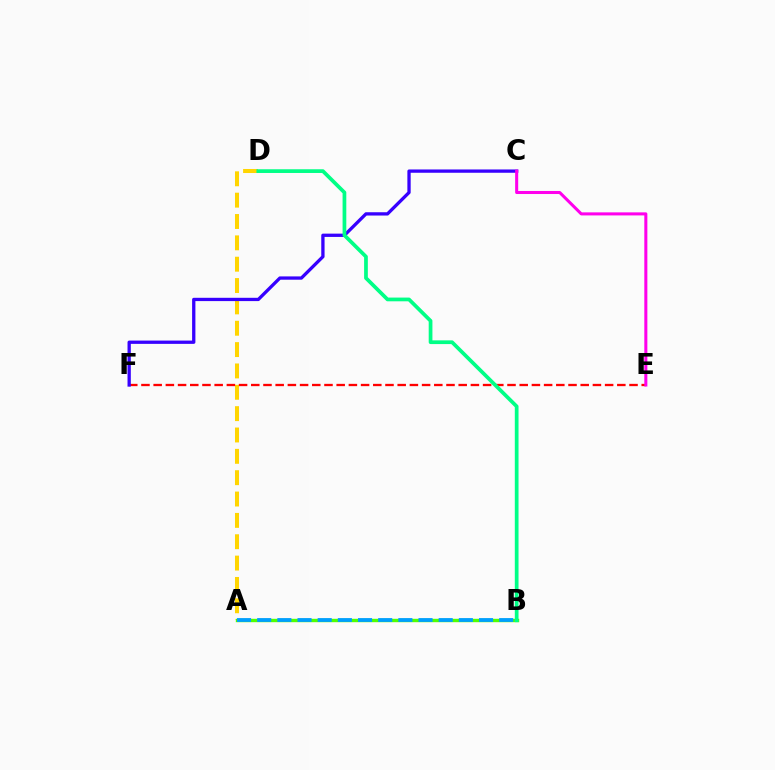{('A', 'D'): [{'color': '#ffd500', 'line_style': 'dashed', 'thickness': 2.9}], ('A', 'B'): [{'color': '#4fff00', 'line_style': 'solid', 'thickness': 2.44}, {'color': '#009eff', 'line_style': 'dashed', 'thickness': 2.74}], ('E', 'F'): [{'color': '#ff0000', 'line_style': 'dashed', 'thickness': 1.66}], ('C', 'F'): [{'color': '#3700ff', 'line_style': 'solid', 'thickness': 2.37}], ('C', 'E'): [{'color': '#ff00ed', 'line_style': 'solid', 'thickness': 2.19}], ('B', 'D'): [{'color': '#00ff86', 'line_style': 'solid', 'thickness': 2.68}]}